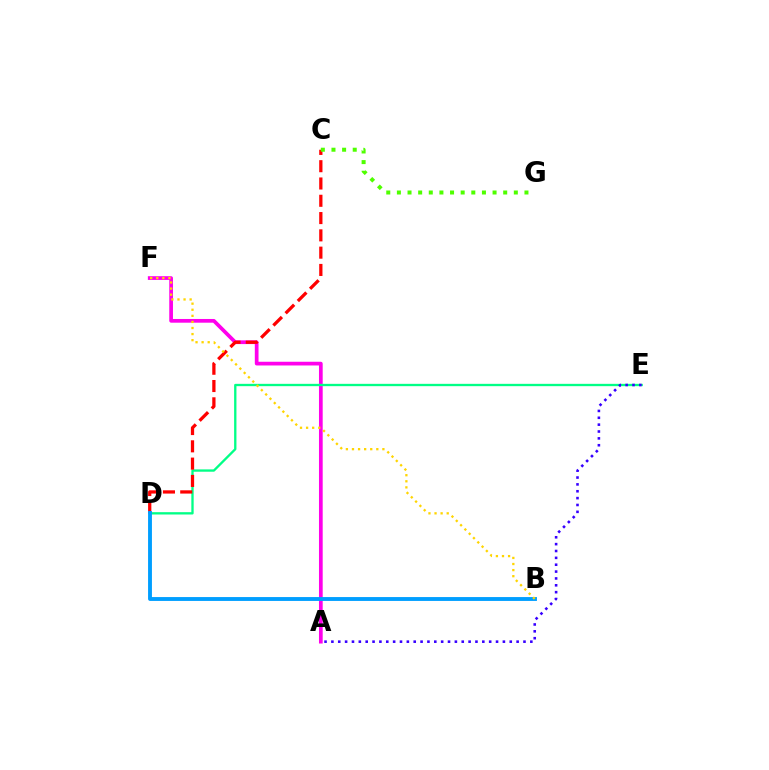{('A', 'F'): [{'color': '#ff00ed', 'line_style': 'solid', 'thickness': 2.68}], ('D', 'E'): [{'color': '#00ff86', 'line_style': 'solid', 'thickness': 1.67}], ('C', 'D'): [{'color': '#ff0000', 'line_style': 'dashed', 'thickness': 2.35}], ('B', 'D'): [{'color': '#009eff', 'line_style': 'solid', 'thickness': 2.79}], ('C', 'G'): [{'color': '#4fff00', 'line_style': 'dotted', 'thickness': 2.89}], ('B', 'F'): [{'color': '#ffd500', 'line_style': 'dotted', 'thickness': 1.65}], ('A', 'E'): [{'color': '#3700ff', 'line_style': 'dotted', 'thickness': 1.86}]}